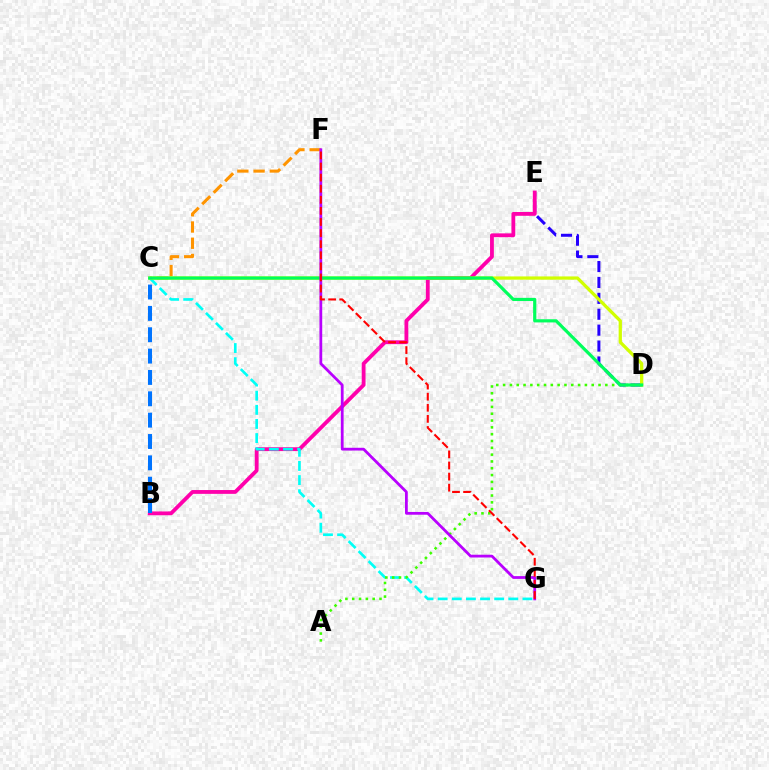{('D', 'E'): [{'color': '#2500ff', 'line_style': 'dashed', 'thickness': 2.16}], ('C', 'F'): [{'color': '#ff9400', 'line_style': 'dashed', 'thickness': 2.21}], ('B', 'E'): [{'color': '#ff00ac', 'line_style': 'solid', 'thickness': 2.75}], ('C', 'G'): [{'color': '#00fff6', 'line_style': 'dashed', 'thickness': 1.92}], ('A', 'D'): [{'color': '#3dff00', 'line_style': 'dotted', 'thickness': 1.85}], ('C', 'D'): [{'color': '#d1ff00', 'line_style': 'solid', 'thickness': 2.35}, {'color': '#00ff5c', 'line_style': 'solid', 'thickness': 2.29}], ('B', 'C'): [{'color': '#0074ff', 'line_style': 'dashed', 'thickness': 2.9}], ('F', 'G'): [{'color': '#b900ff', 'line_style': 'solid', 'thickness': 1.99}, {'color': '#ff0000', 'line_style': 'dashed', 'thickness': 1.51}]}